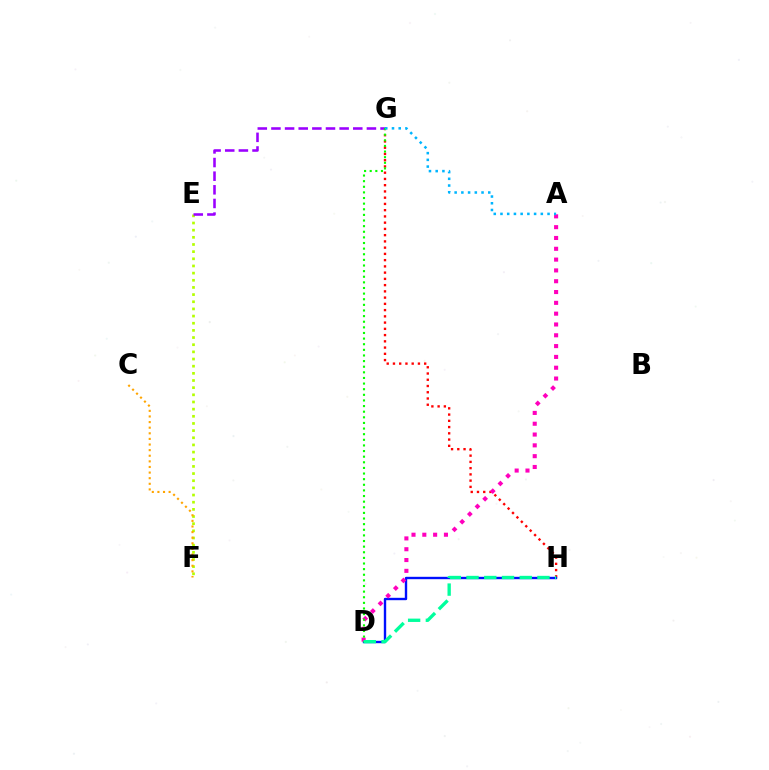{('G', 'H'): [{'color': '#ff0000', 'line_style': 'dotted', 'thickness': 1.7}], ('E', 'F'): [{'color': '#b3ff00', 'line_style': 'dotted', 'thickness': 1.95}], ('D', 'H'): [{'color': '#0010ff', 'line_style': 'solid', 'thickness': 1.72}, {'color': '#00ff9d', 'line_style': 'dashed', 'thickness': 2.41}], ('A', 'D'): [{'color': '#ff00bd', 'line_style': 'dotted', 'thickness': 2.94}], ('E', 'G'): [{'color': '#9b00ff', 'line_style': 'dashed', 'thickness': 1.85}], ('D', 'G'): [{'color': '#08ff00', 'line_style': 'dotted', 'thickness': 1.53}], ('C', 'F'): [{'color': '#ffa500', 'line_style': 'dotted', 'thickness': 1.52}], ('A', 'G'): [{'color': '#00b5ff', 'line_style': 'dotted', 'thickness': 1.83}]}